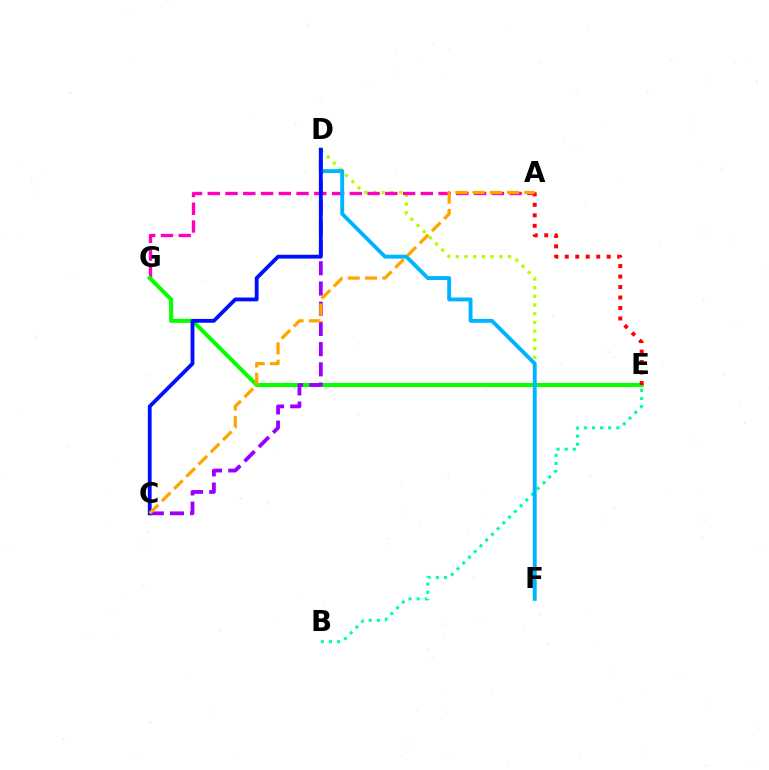{('D', 'F'): [{'color': '#b3ff00', 'line_style': 'dotted', 'thickness': 2.37}, {'color': '#00b5ff', 'line_style': 'solid', 'thickness': 2.8}], ('A', 'G'): [{'color': '#ff00bd', 'line_style': 'dashed', 'thickness': 2.41}], ('B', 'E'): [{'color': '#00ff9d', 'line_style': 'dotted', 'thickness': 2.2}], ('E', 'G'): [{'color': '#08ff00', 'line_style': 'solid', 'thickness': 2.91}], ('C', 'D'): [{'color': '#9b00ff', 'line_style': 'dashed', 'thickness': 2.75}, {'color': '#0010ff', 'line_style': 'solid', 'thickness': 2.76}], ('A', 'E'): [{'color': '#ff0000', 'line_style': 'dotted', 'thickness': 2.85}], ('A', 'C'): [{'color': '#ffa500', 'line_style': 'dashed', 'thickness': 2.35}]}